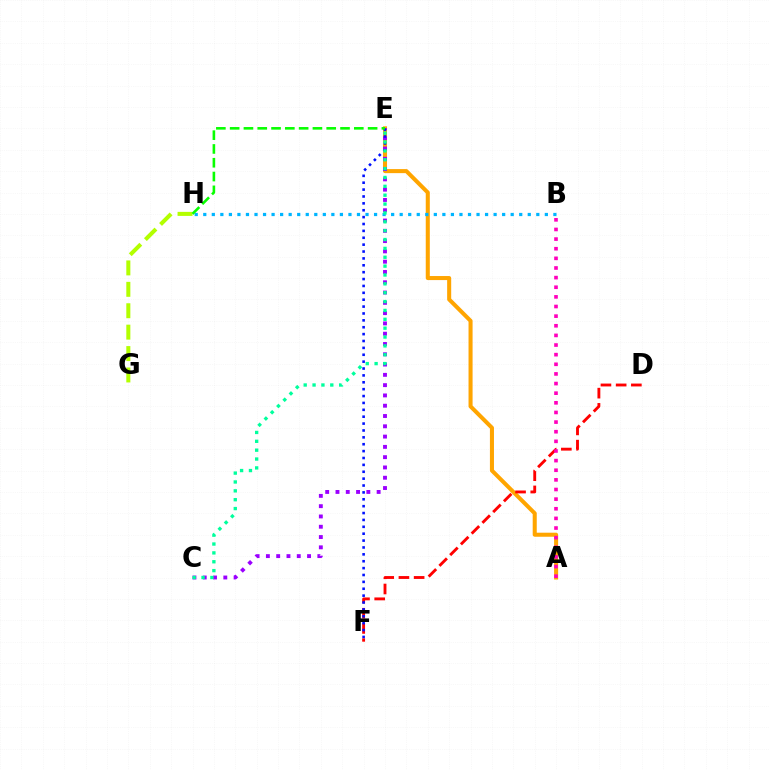{('A', 'E'): [{'color': '#ffa500', 'line_style': 'solid', 'thickness': 2.91}], ('D', 'F'): [{'color': '#ff0000', 'line_style': 'dashed', 'thickness': 2.07}], ('C', 'E'): [{'color': '#9b00ff', 'line_style': 'dotted', 'thickness': 2.8}, {'color': '#00ff9d', 'line_style': 'dotted', 'thickness': 2.41}], ('B', 'H'): [{'color': '#00b5ff', 'line_style': 'dotted', 'thickness': 2.32}], ('E', 'F'): [{'color': '#0010ff', 'line_style': 'dotted', 'thickness': 1.87}], ('G', 'H'): [{'color': '#b3ff00', 'line_style': 'dashed', 'thickness': 2.91}], ('E', 'H'): [{'color': '#08ff00', 'line_style': 'dashed', 'thickness': 1.87}], ('A', 'B'): [{'color': '#ff00bd', 'line_style': 'dotted', 'thickness': 2.62}]}